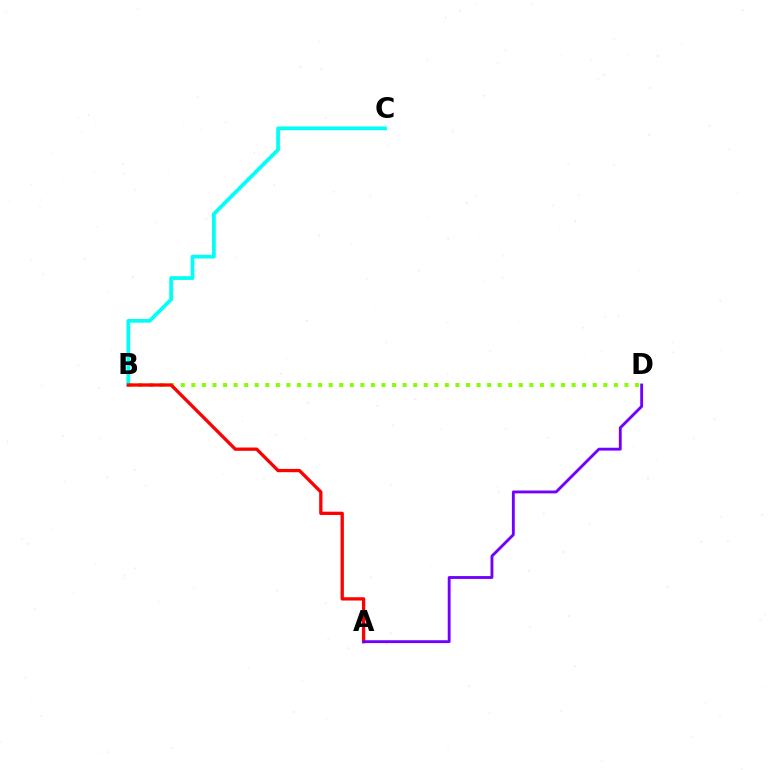{('B', 'C'): [{'color': '#00fff6', 'line_style': 'solid', 'thickness': 2.69}], ('B', 'D'): [{'color': '#84ff00', 'line_style': 'dotted', 'thickness': 2.87}], ('A', 'B'): [{'color': '#ff0000', 'line_style': 'solid', 'thickness': 2.37}], ('A', 'D'): [{'color': '#7200ff', 'line_style': 'solid', 'thickness': 2.06}]}